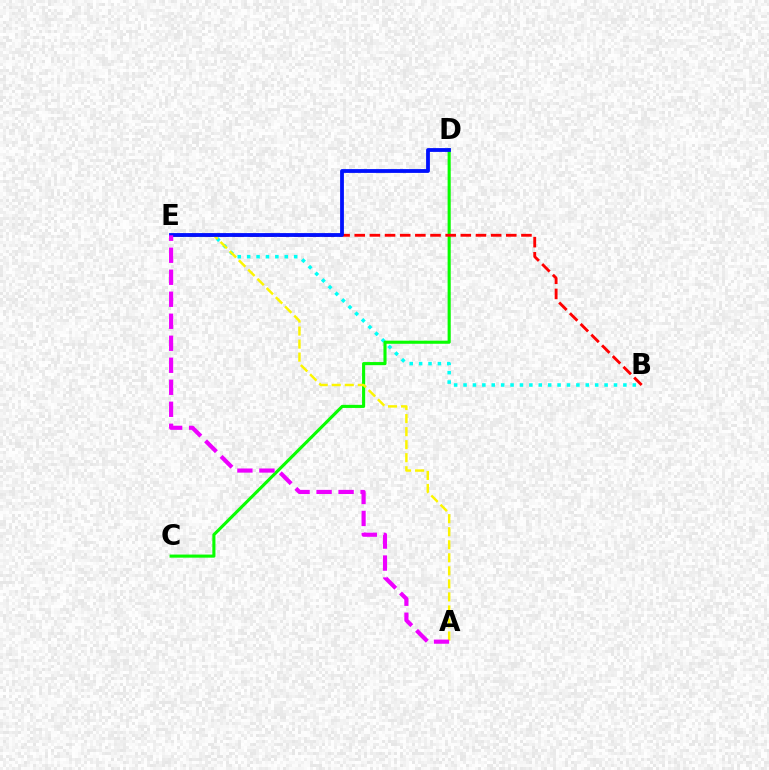{('B', 'E'): [{'color': '#00fff6', 'line_style': 'dotted', 'thickness': 2.55}, {'color': '#ff0000', 'line_style': 'dashed', 'thickness': 2.06}], ('C', 'D'): [{'color': '#08ff00', 'line_style': 'solid', 'thickness': 2.23}], ('A', 'E'): [{'color': '#fcf500', 'line_style': 'dashed', 'thickness': 1.77}, {'color': '#ee00ff', 'line_style': 'dashed', 'thickness': 2.99}], ('D', 'E'): [{'color': '#0010ff', 'line_style': 'solid', 'thickness': 2.74}]}